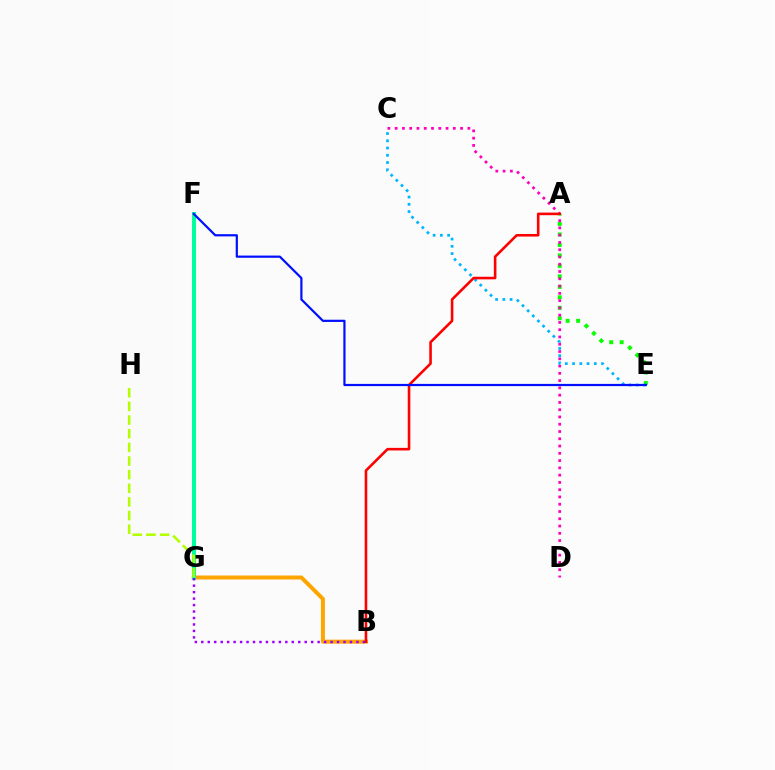{('A', 'E'): [{'color': '#08ff00', 'line_style': 'dotted', 'thickness': 2.85}], ('C', 'D'): [{'color': '#ff00bd', 'line_style': 'dotted', 'thickness': 1.98}], ('C', 'E'): [{'color': '#00b5ff', 'line_style': 'dotted', 'thickness': 1.97}], ('B', 'G'): [{'color': '#ffa500', 'line_style': 'solid', 'thickness': 2.86}, {'color': '#9b00ff', 'line_style': 'dotted', 'thickness': 1.76}], ('A', 'B'): [{'color': '#ff0000', 'line_style': 'solid', 'thickness': 1.87}], ('F', 'G'): [{'color': '#00ff9d', 'line_style': 'solid', 'thickness': 2.91}], ('G', 'H'): [{'color': '#b3ff00', 'line_style': 'dashed', 'thickness': 1.85}], ('E', 'F'): [{'color': '#0010ff', 'line_style': 'solid', 'thickness': 1.59}]}